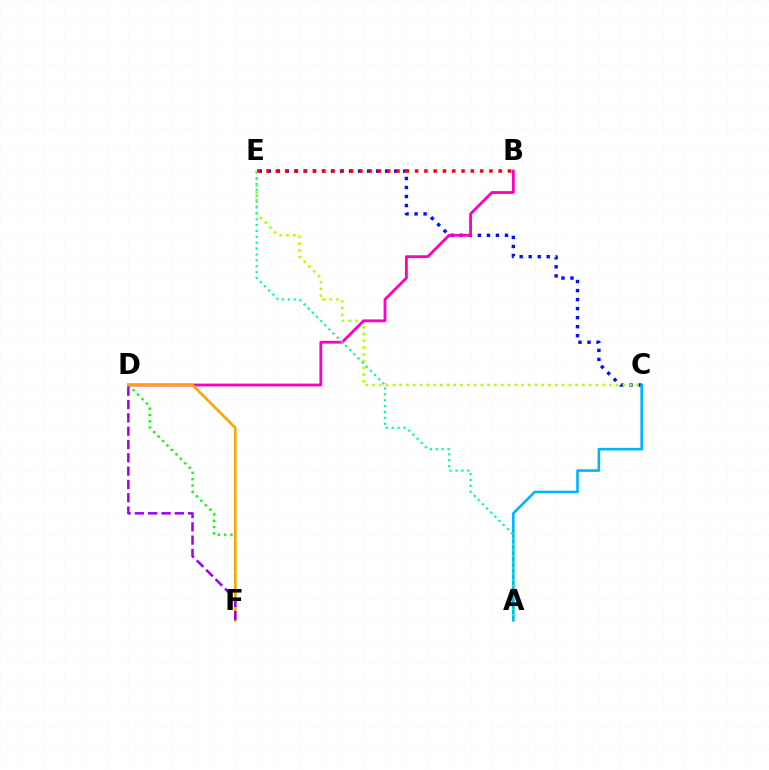{('C', 'E'): [{'color': '#0010ff', 'line_style': 'dotted', 'thickness': 2.45}, {'color': '#b3ff00', 'line_style': 'dotted', 'thickness': 1.84}], ('A', 'C'): [{'color': '#00b5ff', 'line_style': 'solid', 'thickness': 1.88}], ('D', 'F'): [{'color': '#08ff00', 'line_style': 'dotted', 'thickness': 1.71}, {'color': '#ffa500', 'line_style': 'solid', 'thickness': 1.88}, {'color': '#9b00ff', 'line_style': 'dashed', 'thickness': 1.81}], ('B', 'E'): [{'color': '#ff0000', 'line_style': 'dotted', 'thickness': 2.52}], ('B', 'D'): [{'color': '#ff00bd', 'line_style': 'solid', 'thickness': 2.03}], ('A', 'E'): [{'color': '#00ff9d', 'line_style': 'dotted', 'thickness': 1.6}]}